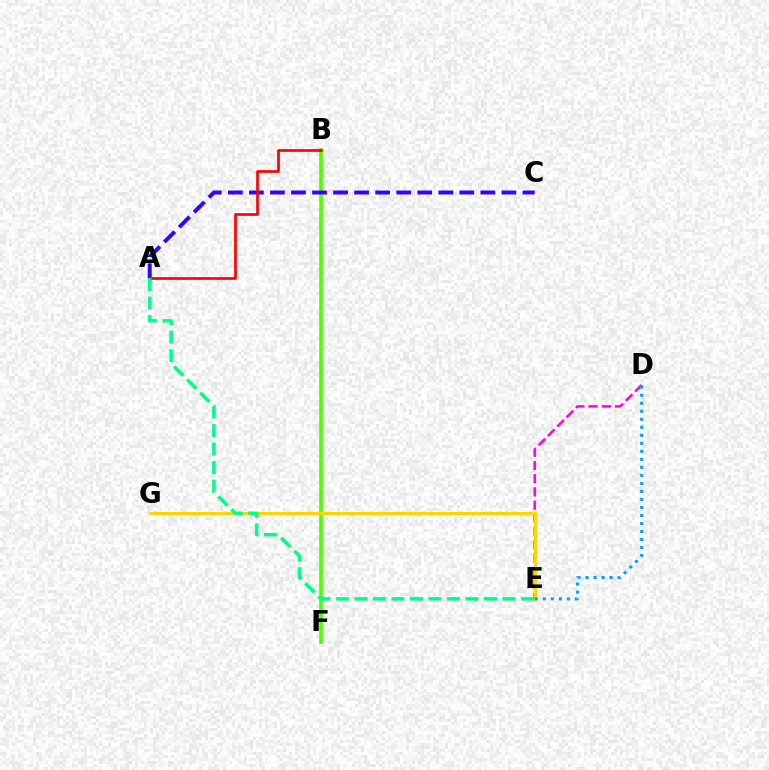{('D', 'E'): [{'color': '#ff00ed', 'line_style': 'dashed', 'thickness': 1.79}, {'color': '#009eff', 'line_style': 'dotted', 'thickness': 2.18}], ('B', 'F'): [{'color': '#4fff00', 'line_style': 'solid', 'thickness': 2.62}], ('E', 'G'): [{'color': '#ffd500', 'line_style': 'solid', 'thickness': 2.16}], ('A', 'C'): [{'color': '#3700ff', 'line_style': 'dashed', 'thickness': 2.86}], ('A', 'B'): [{'color': '#ff0000', 'line_style': 'solid', 'thickness': 1.93}], ('A', 'E'): [{'color': '#00ff86', 'line_style': 'dashed', 'thickness': 2.52}]}